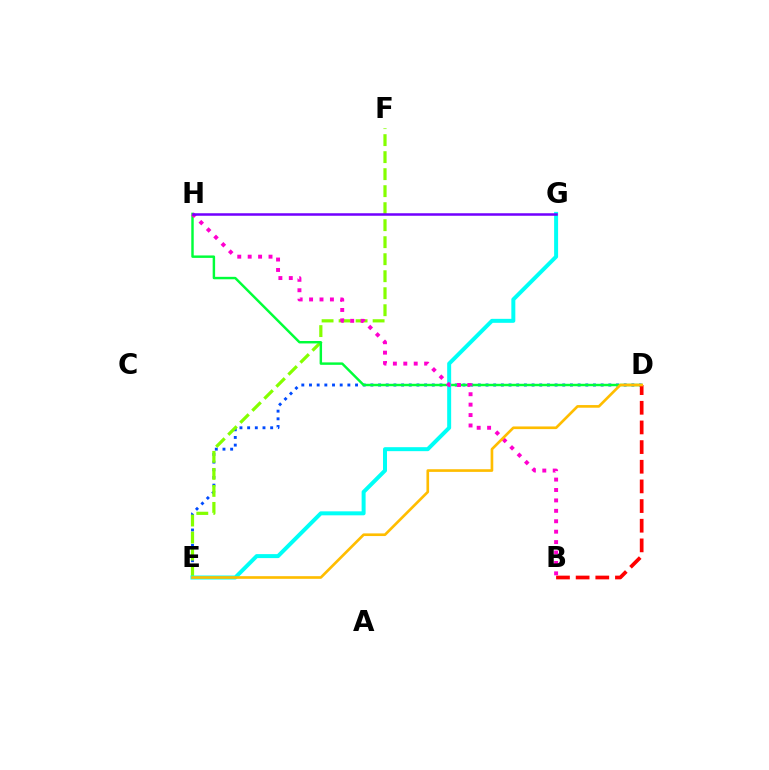{('D', 'E'): [{'color': '#004bff', 'line_style': 'dotted', 'thickness': 2.09}, {'color': '#ffbd00', 'line_style': 'solid', 'thickness': 1.91}], ('E', 'F'): [{'color': '#84ff00', 'line_style': 'dashed', 'thickness': 2.31}], ('D', 'H'): [{'color': '#00ff39', 'line_style': 'solid', 'thickness': 1.76}], ('E', 'G'): [{'color': '#00fff6', 'line_style': 'solid', 'thickness': 2.87}], ('B', 'D'): [{'color': '#ff0000', 'line_style': 'dashed', 'thickness': 2.67}], ('B', 'H'): [{'color': '#ff00cf', 'line_style': 'dotted', 'thickness': 2.83}], ('G', 'H'): [{'color': '#7200ff', 'line_style': 'solid', 'thickness': 1.81}]}